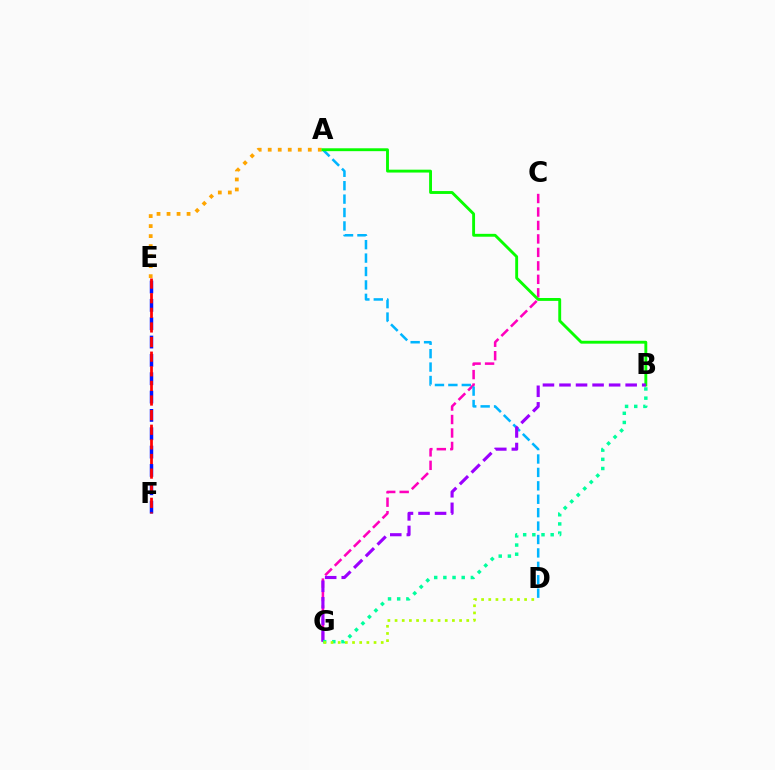{('C', 'G'): [{'color': '#ff00bd', 'line_style': 'dashed', 'thickness': 1.83}], ('A', 'E'): [{'color': '#ffa500', 'line_style': 'dotted', 'thickness': 2.72}], ('A', 'D'): [{'color': '#00b5ff', 'line_style': 'dashed', 'thickness': 1.82}], ('A', 'B'): [{'color': '#08ff00', 'line_style': 'solid', 'thickness': 2.07}], ('E', 'F'): [{'color': '#0010ff', 'line_style': 'dashed', 'thickness': 2.49}, {'color': '#ff0000', 'line_style': 'dashed', 'thickness': 1.99}], ('B', 'G'): [{'color': '#9b00ff', 'line_style': 'dashed', 'thickness': 2.25}, {'color': '#00ff9d', 'line_style': 'dotted', 'thickness': 2.49}], ('D', 'G'): [{'color': '#b3ff00', 'line_style': 'dotted', 'thickness': 1.95}]}